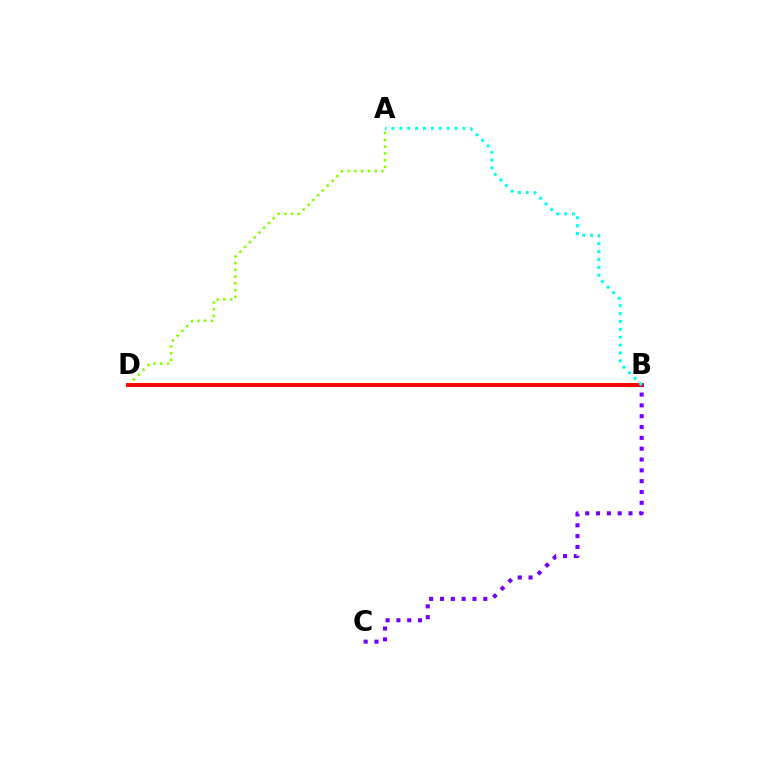{('A', 'D'): [{'color': '#84ff00', 'line_style': 'dotted', 'thickness': 1.83}], ('B', 'D'): [{'color': '#ff0000', 'line_style': 'solid', 'thickness': 2.82}], ('B', 'C'): [{'color': '#7200ff', 'line_style': 'dotted', 'thickness': 2.94}], ('A', 'B'): [{'color': '#00fff6', 'line_style': 'dotted', 'thickness': 2.14}]}